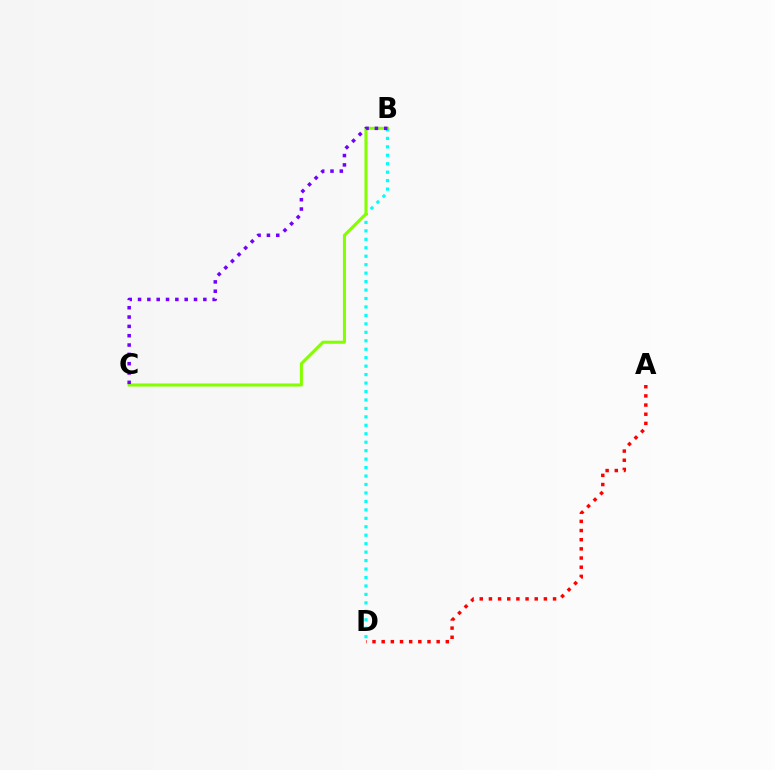{('B', 'D'): [{'color': '#00fff6', 'line_style': 'dotted', 'thickness': 2.3}], ('A', 'D'): [{'color': '#ff0000', 'line_style': 'dotted', 'thickness': 2.49}], ('B', 'C'): [{'color': '#84ff00', 'line_style': 'solid', 'thickness': 2.2}, {'color': '#7200ff', 'line_style': 'dotted', 'thickness': 2.53}]}